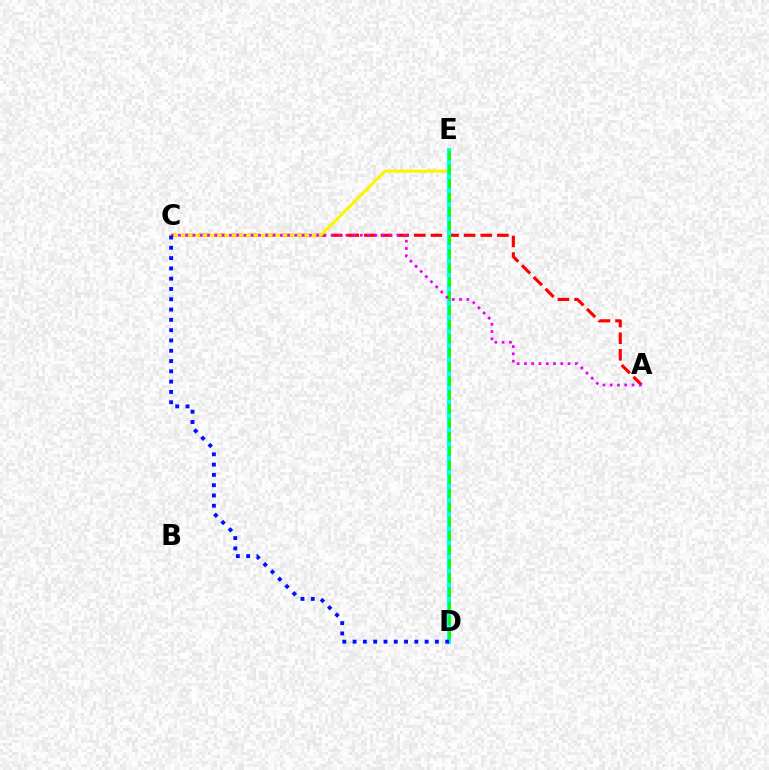{('A', 'C'): [{'color': '#ff0000', 'line_style': 'dashed', 'thickness': 2.26}, {'color': '#ee00ff', 'line_style': 'dotted', 'thickness': 1.98}], ('C', 'E'): [{'color': '#fcf500', 'line_style': 'solid', 'thickness': 2.22}], ('D', 'E'): [{'color': '#00fff6', 'line_style': 'solid', 'thickness': 2.93}, {'color': '#08ff00', 'line_style': 'dashed', 'thickness': 1.91}], ('C', 'D'): [{'color': '#0010ff', 'line_style': 'dotted', 'thickness': 2.8}]}